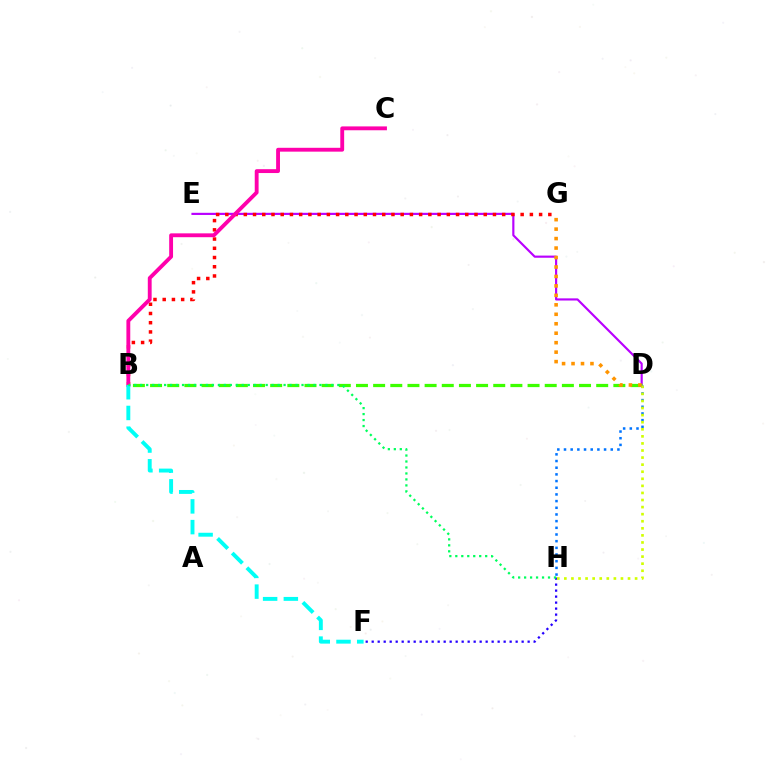{('D', 'E'): [{'color': '#b900ff', 'line_style': 'solid', 'thickness': 1.55}], ('B', 'G'): [{'color': '#ff0000', 'line_style': 'dotted', 'thickness': 2.51}], ('B', 'C'): [{'color': '#ff00ac', 'line_style': 'solid', 'thickness': 2.77}], ('B', 'D'): [{'color': '#3dff00', 'line_style': 'dashed', 'thickness': 2.33}], ('D', 'H'): [{'color': '#0074ff', 'line_style': 'dotted', 'thickness': 1.81}, {'color': '#d1ff00', 'line_style': 'dotted', 'thickness': 1.92}], ('F', 'H'): [{'color': '#2500ff', 'line_style': 'dotted', 'thickness': 1.63}], ('D', 'G'): [{'color': '#ff9400', 'line_style': 'dotted', 'thickness': 2.57}], ('B', 'F'): [{'color': '#00fff6', 'line_style': 'dashed', 'thickness': 2.82}], ('B', 'H'): [{'color': '#00ff5c', 'line_style': 'dotted', 'thickness': 1.62}]}